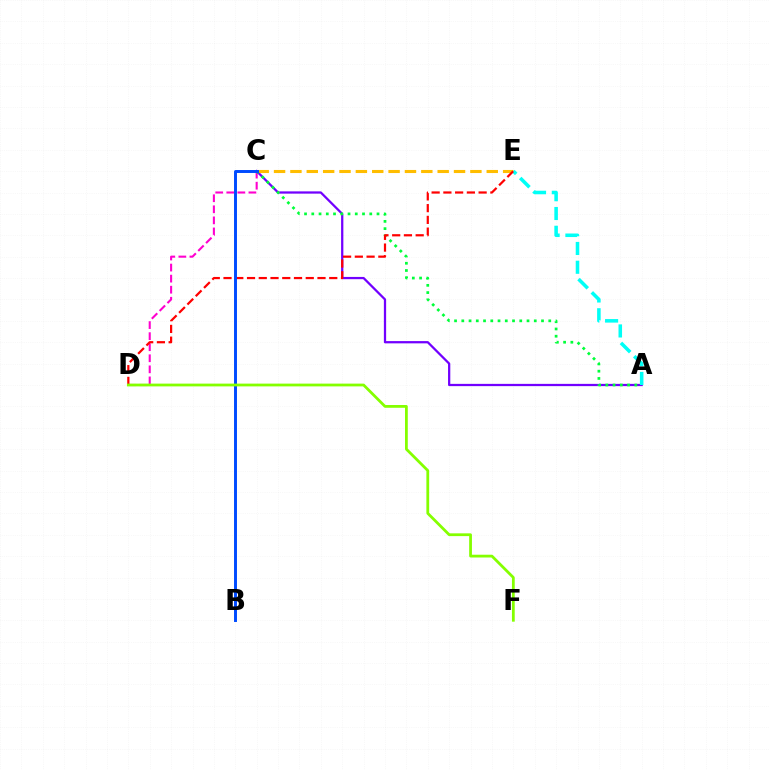{('C', 'D'): [{'color': '#ff00cf', 'line_style': 'dashed', 'thickness': 1.5}], ('A', 'C'): [{'color': '#7200ff', 'line_style': 'solid', 'thickness': 1.62}, {'color': '#00ff39', 'line_style': 'dotted', 'thickness': 1.97}], ('C', 'E'): [{'color': '#ffbd00', 'line_style': 'dashed', 'thickness': 2.22}], ('A', 'E'): [{'color': '#00fff6', 'line_style': 'dashed', 'thickness': 2.55}], ('D', 'E'): [{'color': '#ff0000', 'line_style': 'dashed', 'thickness': 1.6}], ('B', 'C'): [{'color': '#004bff', 'line_style': 'solid', 'thickness': 2.12}], ('D', 'F'): [{'color': '#84ff00', 'line_style': 'solid', 'thickness': 2.0}]}